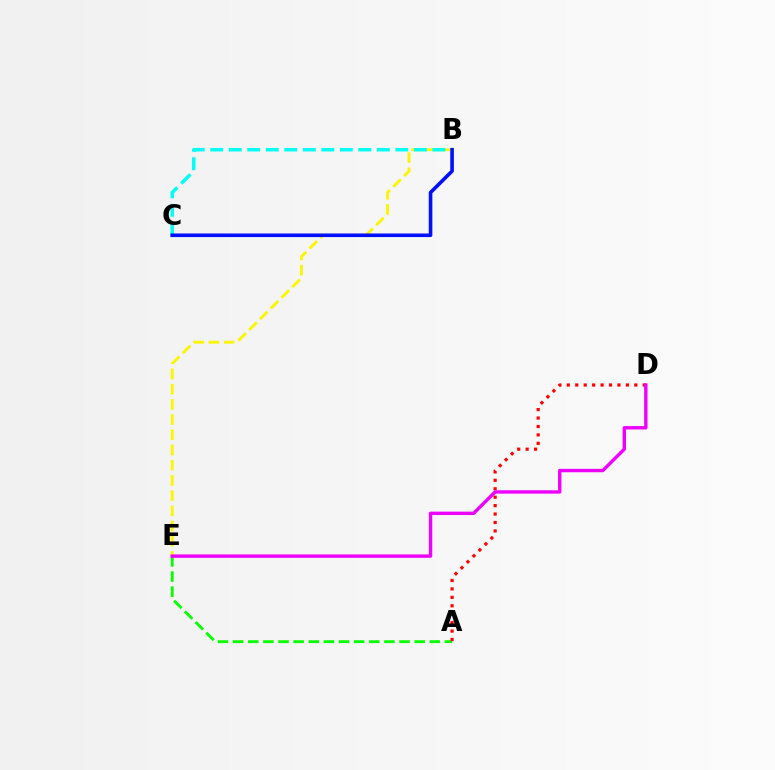{('A', 'E'): [{'color': '#08ff00', 'line_style': 'dashed', 'thickness': 2.06}], ('B', 'E'): [{'color': '#fcf500', 'line_style': 'dashed', 'thickness': 2.07}], ('A', 'D'): [{'color': '#ff0000', 'line_style': 'dotted', 'thickness': 2.29}], ('B', 'C'): [{'color': '#00fff6', 'line_style': 'dashed', 'thickness': 2.51}, {'color': '#0010ff', 'line_style': 'solid', 'thickness': 2.6}], ('D', 'E'): [{'color': '#ee00ff', 'line_style': 'solid', 'thickness': 2.45}]}